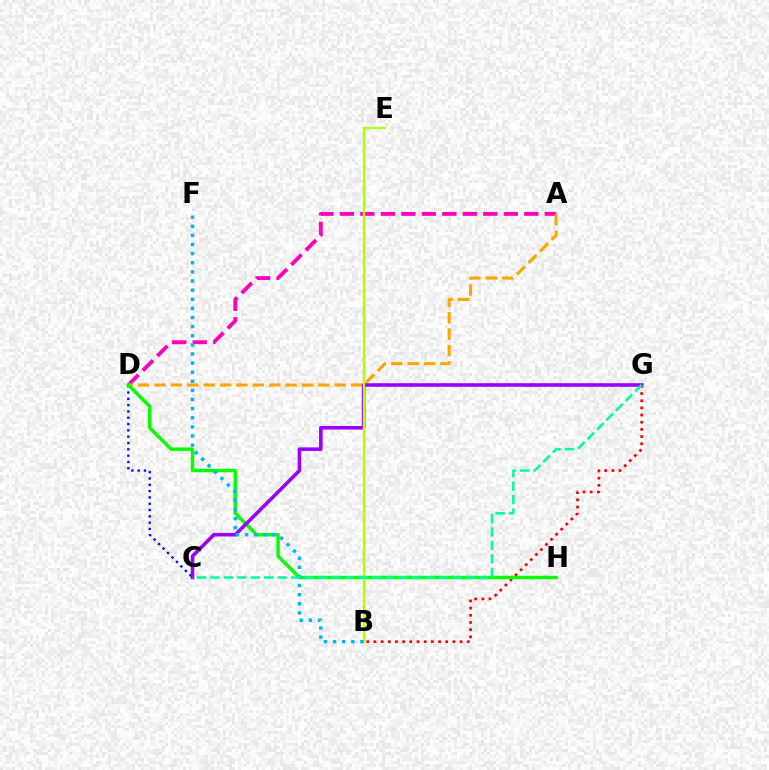{('A', 'D'): [{'color': '#ff00bd', 'line_style': 'dashed', 'thickness': 2.78}, {'color': '#ffa500', 'line_style': 'dashed', 'thickness': 2.22}], ('C', 'D'): [{'color': '#0010ff', 'line_style': 'dotted', 'thickness': 1.72}], ('B', 'G'): [{'color': '#ff0000', 'line_style': 'dotted', 'thickness': 1.95}], ('D', 'H'): [{'color': '#08ff00', 'line_style': 'solid', 'thickness': 2.49}], ('C', 'G'): [{'color': '#9b00ff', 'line_style': 'solid', 'thickness': 2.57}, {'color': '#00ff9d', 'line_style': 'dashed', 'thickness': 1.83}], ('B', 'E'): [{'color': '#b3ff00', 'line_style': 'solid', 'thickness': 1.6}], ('B', 'F'): [{'color': '#00b5ff', 'line_style': 'dotted', 'thickness': 2.48}]}